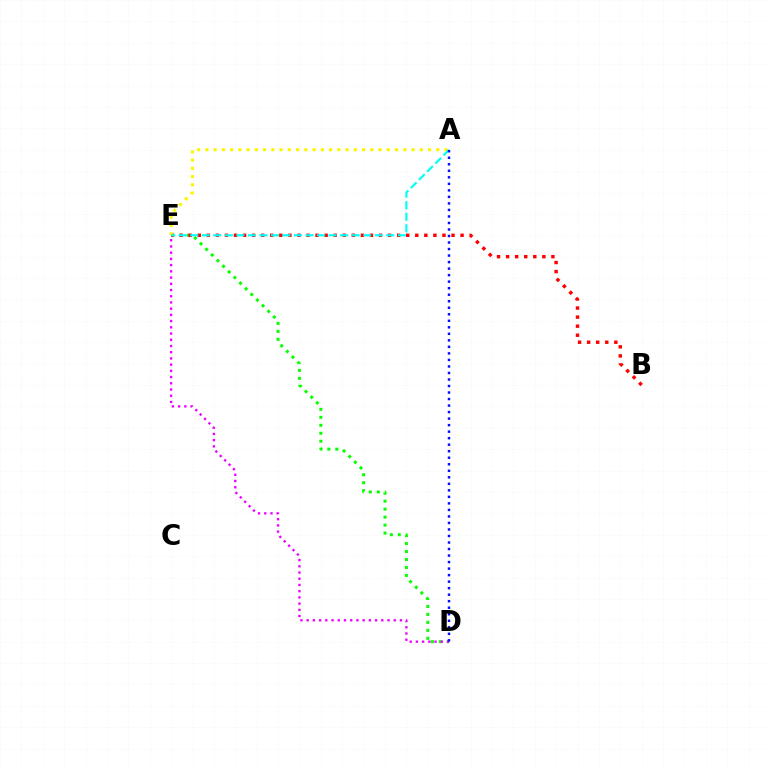{('D', 'E'): [{'color': '#08ff00', 'line_style': 'dotted', 'thickness': 2.17}, {'color': '#ee00ff', 'line_style': 'dotted', 'thickness': 1.69}], ('B', 'E'): [{'color': '#ff0000', 'line_style': 'dotted', 'thickness': 2.46}], ('A', 'E'): [{'color': '#fcf500', 'line_style': 'dotted', 'thickness': 2.24}, {'color': '#00fff6', 'line_style': 'dashed', 'thickness': 1.57}], ('A', 'D'): [{'color': '#0010ff', 'line_style': 'dotted', 'thickness': 1.77}]}